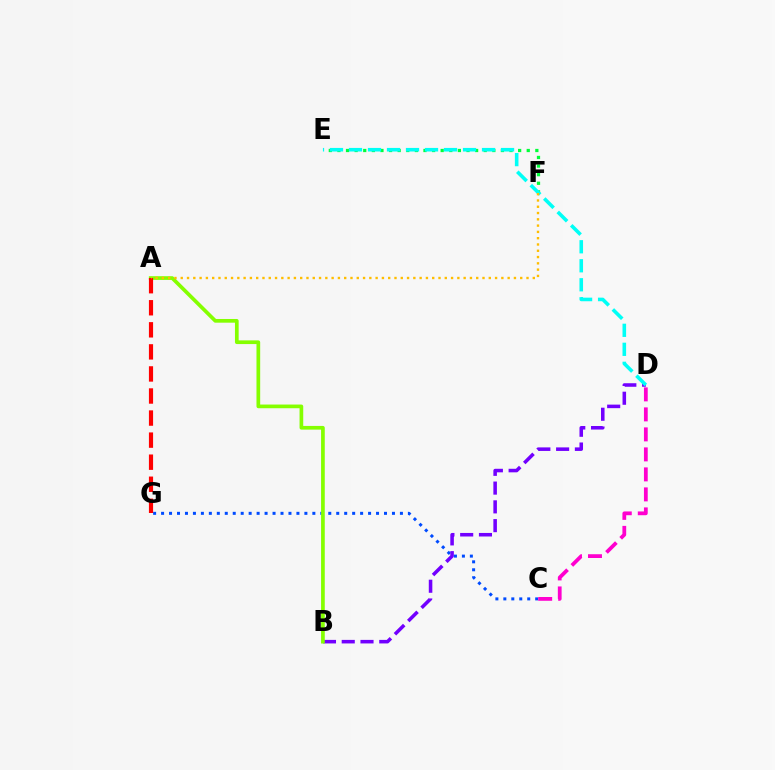{('C', 'G'): [{'color': '#004bff', 'line_style': 'dotted', 'thickness': 2.16}], ('C', 'D'): [{'color': '#ff00cf', 'line_style': 'dashed', 'thickness': 2.72}], ('E', 'F'): [{'color': '#00ff39', 'line_style': 'dotted', 'thickness': 2.34}], ('B', 'D'): [{'color': '#7200ff', 'line_style': 'dashed', 'thickness': 2.55}], ('A', 'B'): [{'color': '#84ff00', 'line_style': 'solid', 'thickness': 2.66}], ('A', 'G'): [{'color': '#ff0000', 'line_style': 'dashed', 'thickness': 3.0}], ('D', 'E'): [{'color': '#00fff6', 'line_style': 'dashed', 'thickness': 2.58}], ('A', 'F'): [{'color': '#ffbd00', 'line_style': 'dotted', 'thickness': 1.71}]}